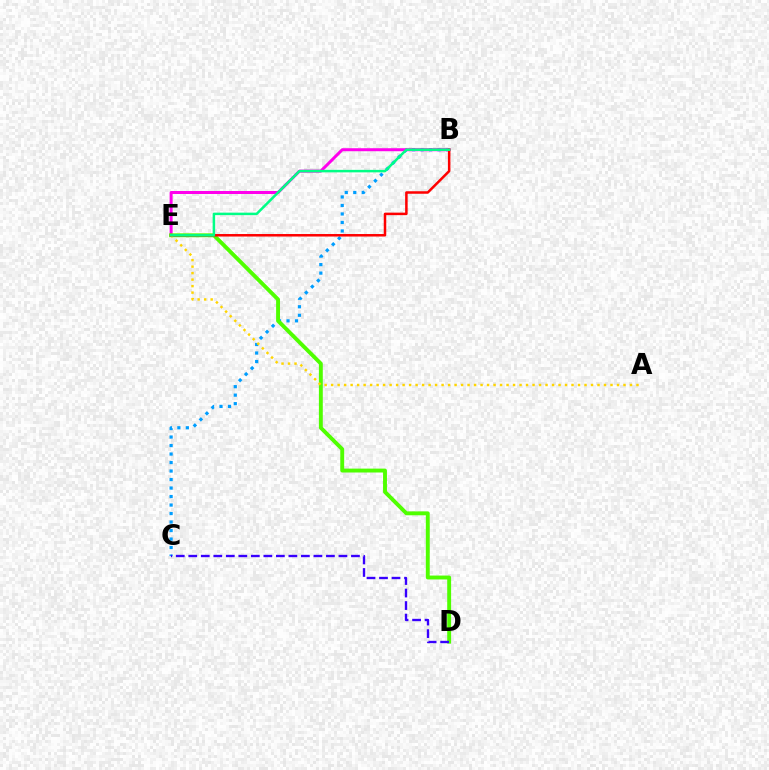{('B', 'C'): [{'color': '#009eff', 'line_style': 'dotted', 'thickness': 2.31}], ('B', 'E'): [{'color': '#ff00ed', 'line_style': 'solid', 'thickness': 2.16}, {'color': '#ff0000', 'line_style': 'solid', 'thickness': 1.81}, {'color': '#00ff86', 'line_style': 'solid', 'thickness': 1.8}], ('D', 'E'): [{'color': '#4fff00', 'line_style': 'solid', 'thickness': 2.8}], ('A', 'E'): [{'color': '#ffd500', 'line_style': 'dotted', 'thickness': 1.77}], ('C', 'D'): [{'color': '#3700ff', 'line_style': 'dashed', 'thickness': 1.7}]}